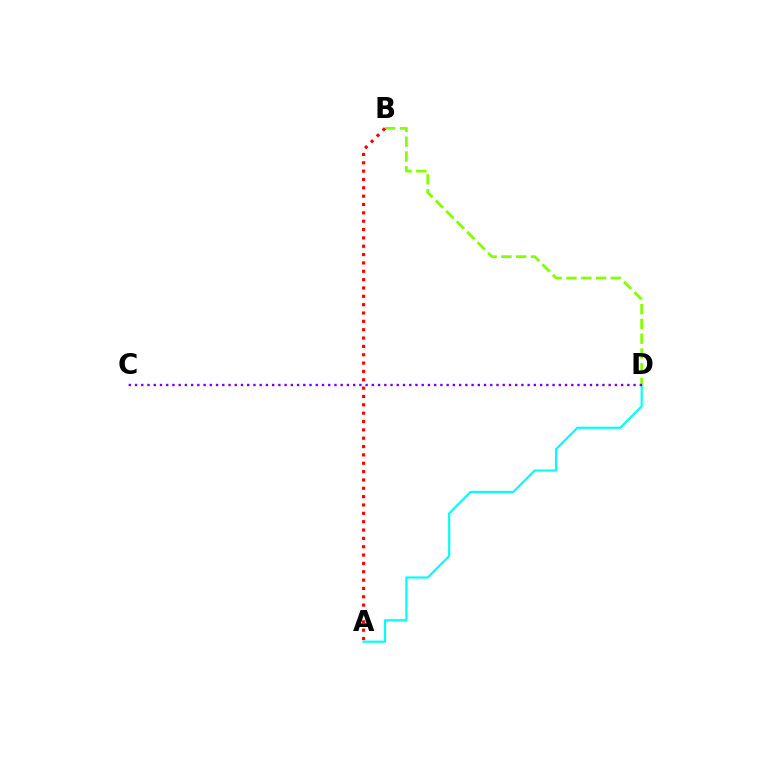{('A', 'D'): [{'color': '#00fff6', 'line_style': 'solid', 'thickness': 1.56}], ('B', 'D'): [{'color': '#84ff00', 'line_style': 'dashed', 'thickness': 2.01}], ('A', 'B'): [{'color': '#ff0000', 'line_style': 'dotted', 'thickness': 2.27}], ('C', 'D'): [{'color': '#7200ff', 'line_style': 'dotted', 'thickness': 1.69}]}